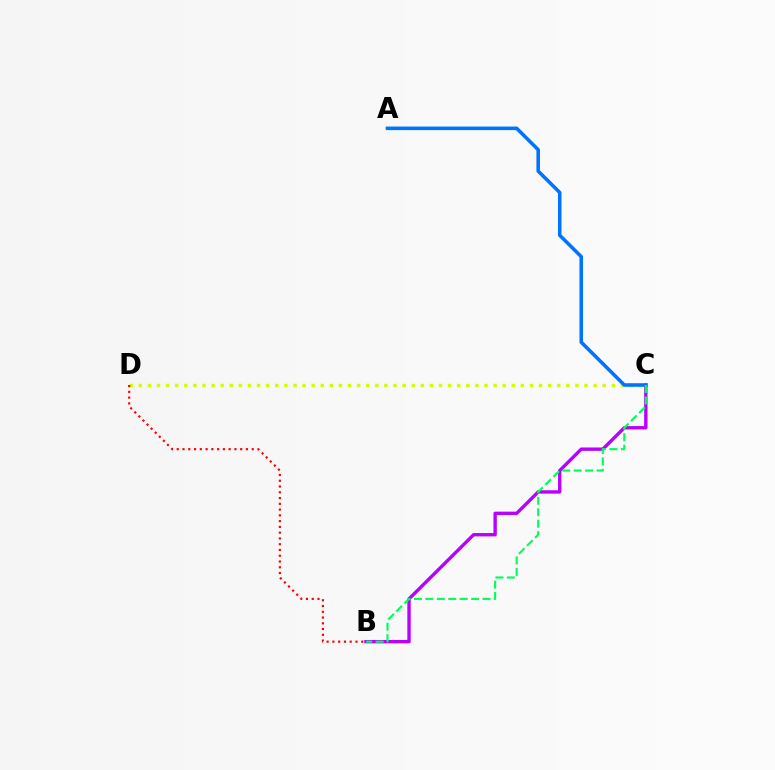{('B', 'C'): [{'color': '#b900ff', 'line_style': 'solid', 'thickness': 2.43}, {'color': '#00ff5c', 'line_style': 'dashed', 'thickness': 1.55}], ('C', 'D'): [{'color': '#d1ff00', 'line_style': 'dotted', 'thickness': 2.47}], ('A', 'C'): [{'color': '#0074ff', 'line_style': 'solid', 'thickness': 2.56}], ('B', 'D'): [{'color': '#ff0000', 'line_style': 'dotted', 'thickness': 1.57}]}